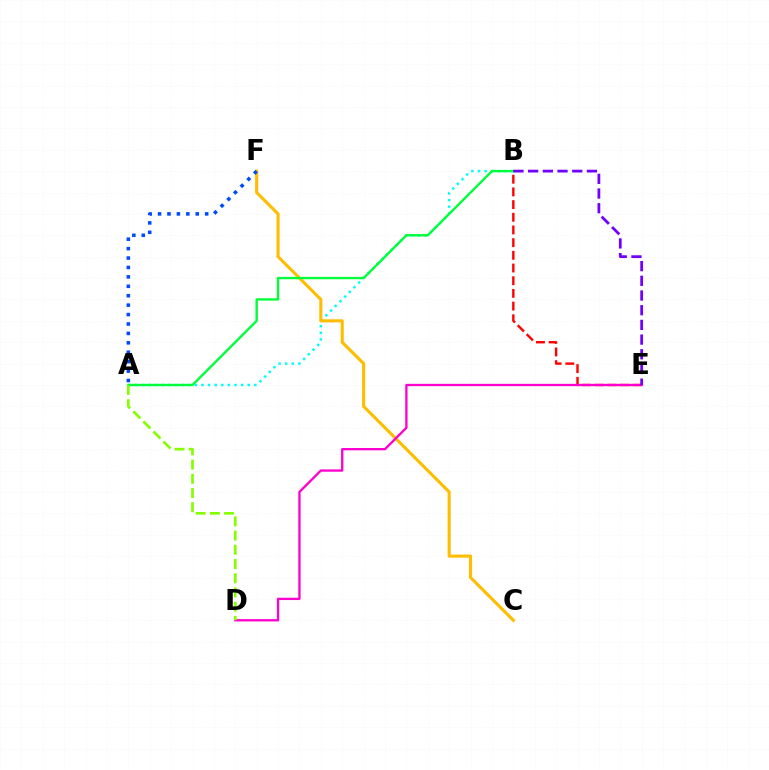{('B', 'E'): [{'color': '#ff0000', 'line_style': 'dashed', 'thickness': 1.72}, {'color': '#7200ff', 'line_style': 'dashed', 'thickness': 2.0}], ('A', 'B'): [{'color': '#00fff6', 'line_style': 'dotted', 'thickness': 1.8}, {'color': '#00ff39', 'line_style': 'solid', 'thickness': 1.71}], ('C', 'F'): [{'color': '#ffbd00', 'line_style': 'solid', 'thickness': 2.23}], ('D', 'E'): [{'color': '#ff00cf', 'line_style': 'solid', 'thickness': 1.67}], ('A', 'D'): [{'color': '#84ff00', 'line_style': 'dashed', 'thickness': 1.93}], ('A', 'F'): [{'color': '#004bff', 'line_style': 'dotted', 'thickness': 2.56}]}